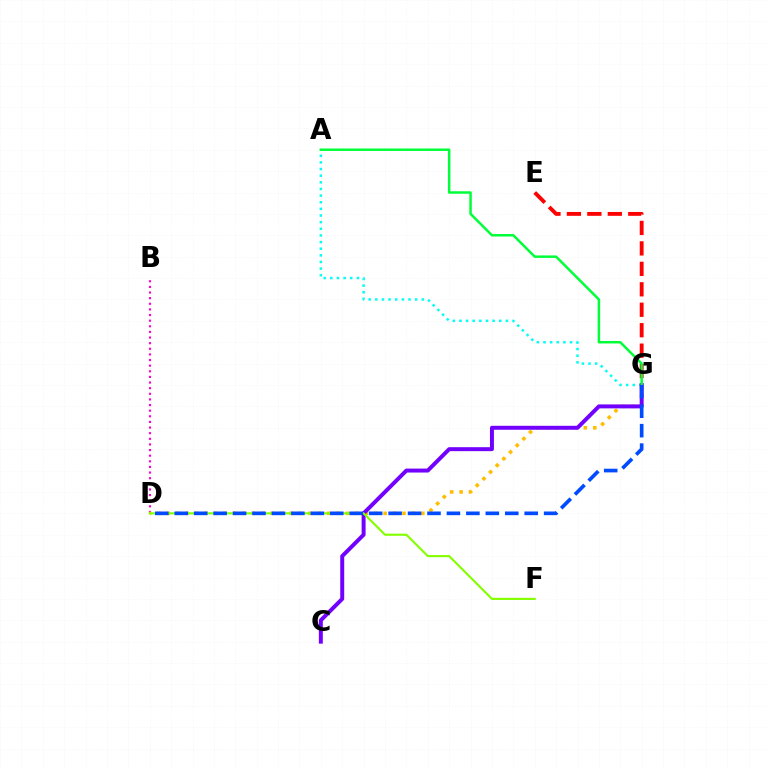{('B', 'D'): [{'color': '#ff00cf', 'line_style': 'dotted', 'thickness': 1.53}], ('A', 'G'): [{'color': '#00fff6', 'line_style': 'dotted', 'thickness': 1.8}, {'color': '#00ff39', 'line_style': 'solid', 'thickness': 1.79}], ('E', 'G'): [{'color': '#ff0000', 'line_style': 'dashed', 'thickness': 2.78}], ('D', 'G'): [{'color': '#ffbd00', 'line_style': 'dotted', 'thickness': 2.56}, {'color': '#004bff', 'line_style': 'dashed', 'thickness': 2.64}], ('C', 'G'): [{'color': '#7200ff', 'line_style': 'solid', 'thickness': 2.85}], ('D', 'F'): [{'color': '#84ff00', 'line_style': 'solid', 'thickness': 1.53}]}